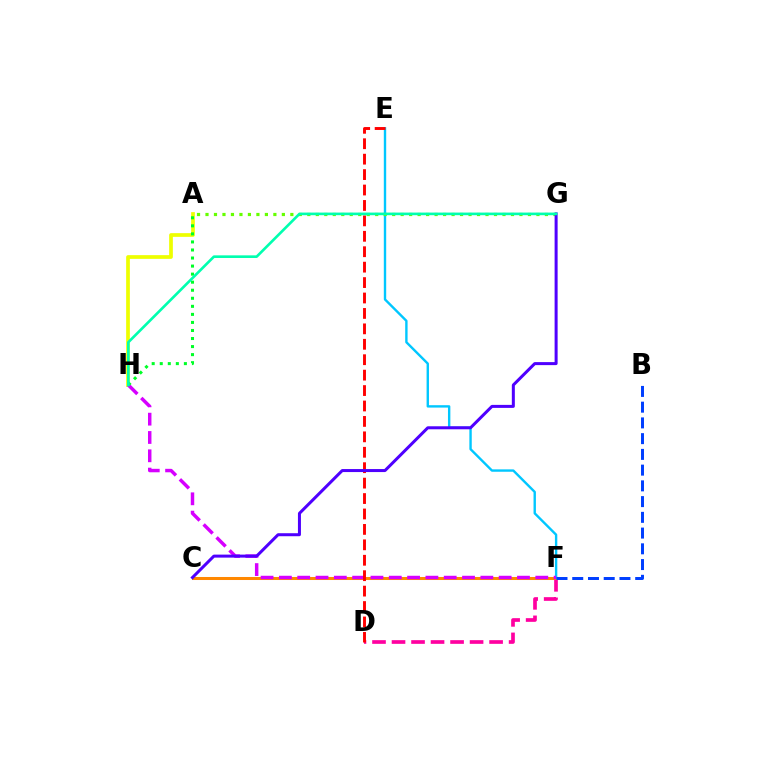{('D', 'F'): [{'color': '#ff00a0', 'line_style': 'dashed', 'thickness': 2.65}], ('C', 'F'): [{'color': '#ff8800', 'line_style': 'solid', 'thickness': 2.18}], ('A', 'H'): [{'color': '#eeff00', 'line_style': 'solid', 'thickness': 2.67}, {'color': '#00ff27', 'line_style': 'dotted', 'thickness': 2.19}], ('E', 'F'): [{'color': '#00c7ff', 'line_style': 'solid', 'thickness': 1.72}], ('F', 'H'): [{'color': '#d600ff', 'line_style': 'dashed', 'thickness': 2.49}], ('B', 'F'): [{'color': '#003fff', 'line_style': 'dashed', 'thickness': 2.14}], ('D', 'E'): [{'color': '#ff0000', 'line_style': 'dashed', 'thickness': 2.1}], ('A', 'G'): [{'color': '#66ff00', 'line_style': 'dotted', 'thickness': 2.31}], ('C', 'G'): [{'color': '#4f00ff', 'line_style': 'solid', 'thickness': 2.17}], ('G', 'H'): [{'color': '#00ffaf', 'line_style': 'solid', 'thickness': 1.9}]}